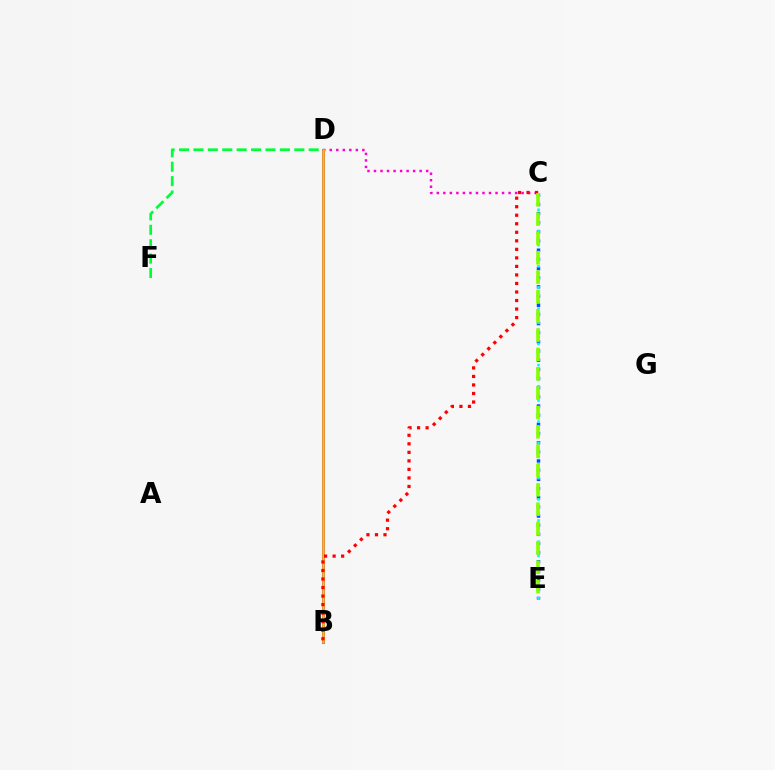{('B', 'D'): [{'color': '#7200ff', 'line_style': 'solid', 'thickness': 2.18}, {'color': '#ffbd00', 'line_style': 'solid', 'thickness': 1.86}], ('C', 'D'): [{'color': '#ff00cf', 'line_style': 'dotted', 'thickness': 1.77}], ('C', 'E'): [{'color': '#004bff', 'line_style': 'dotted', 'thickness': 2.49}, {'color': '#00fff6', 'line_style': 'dotted', 'thickness': 1.92}, {'color': '#84ff00', 'line_style': 'dashed', 'thickness': 2.63}], ('B', 'C'): [{'color': '#ff0000', 'line_style': 'dotted', 'thickness': 2.32}], ('D', 'F'): [{'color': '#00ff39', 'line_style': 'dashed', 'thickness': 1.96}]}